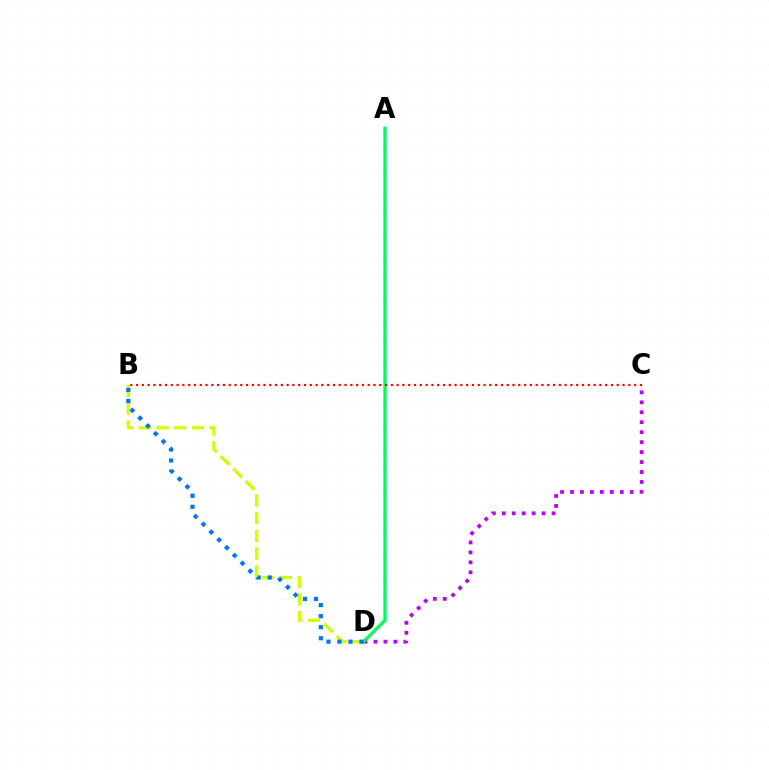{('B', 'D'): [{'color': '#d1ff00', 'line_style': 'dashed', 'thickness': 2.41}, {'color': '#0074ff', 'line_style': 'dotted', 'thickness': 3.0}], ('C', 'D'): [{'color': '#b900ff', 'line_style': 'dotted', 'thickness': 2.71}], ('A', 'D'): [{'color': '#00ff5c', 'line_style': 'solid', 'thickness': 2.41}], ('B', 'C'): [{'color': '#ff0000', 'line_style': 'dotted', 'thickness': 1.57}]}